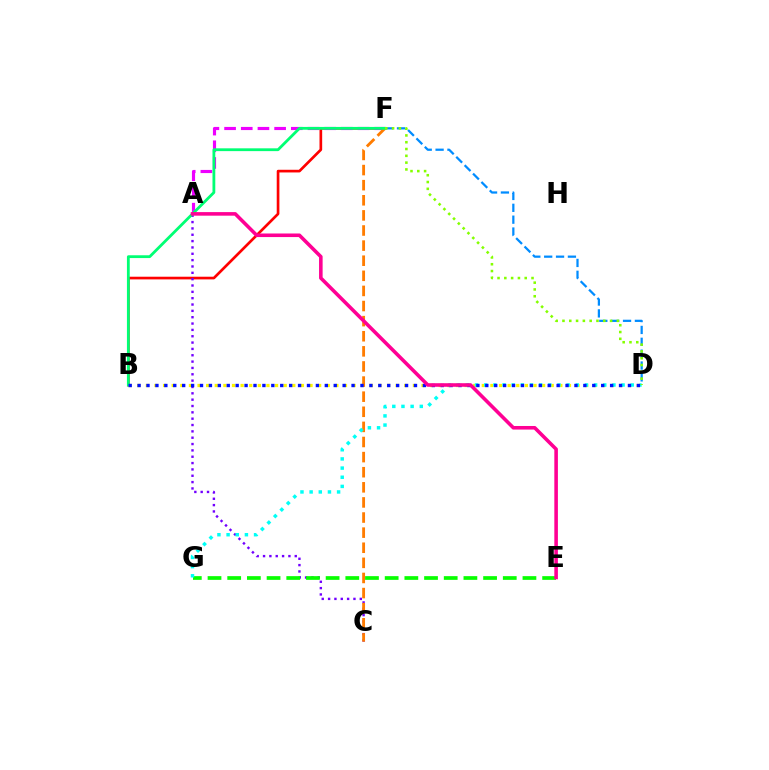{('B', 'F'): [{'color': '#ff0000', 'line_style': 'solid', 'thickness': 1.93}, {'color': '#00ff74', 'line_style': 'solid', 'thickness': 2.02}], ('D', 'F'): [{'color': '#008cff', 'line_style': 'dashed', 'thickness': 1.61}, {'color': '#84ff00', 'line_style': 'dotted', 'thickness': 1.85}], ('A', 'C'): [{'color': '#7200ff', 'line_style': 'dotted', 'thickness': 1.72}], ('A', 'F'): [{'color': '#ee00ff', 'line_style': 'dashed', 'thickness': 2.27}], ('B', 'D'): [{'color': '#fcf500', 'line_style': 'dotted', 'thickness': 2.34}, {'color': '#0010ff', 'line_style': 'dotted', 'thickness': 2.42}], ('C', 'F'): [{'color': '#ff7c00', 'line_style': 'dashed', 'thickness': 2.05}], ('E', 'G'): [{'color': '#08ff00', 'line_style': 'dashed', 'thickness': 2.67}], ('D', 'G'): [{'color': '#00fff6', 'line_style': 'dotted', 'thickness': 2.49}], ('A', 'E'): [{'color': '#ff0094', 'line_style': 'solid', 'thickness': 2.57}]}